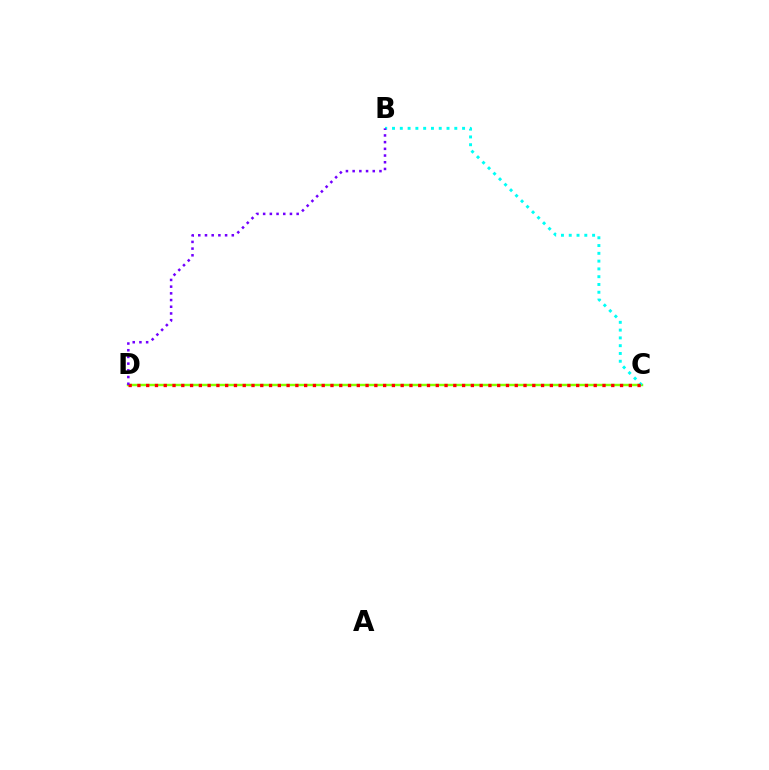{('C', 'D'): [{'color': '#84ff00', 'line_style': 'solid', 'thickness': 1.76}, {'color': '#ff0000', 'line_style': 'dotted', 'thickness': 2.38}], ('B', 'C'): [{'color': '#00fff6', 'line_style': 'dotted', 'thickness': 2.12}], ('B', 'D'): [{'color': '#7200ff', 'line_style': 'dotted', 'thickness': 1.82}]}